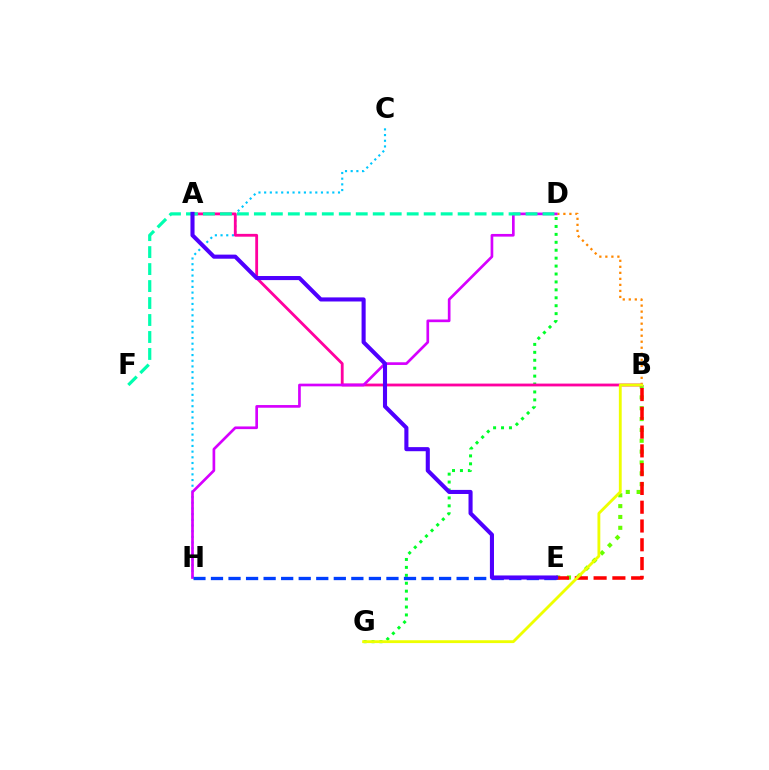{('C', 'H'): [{'color': '#00c7ff', 'line_style': 'dotted', 'thickness': 1.54}], ('B', 'E'): [{'color': '#66ff00', 'line_style': 'dotted', 'thickness': 2.95}, {'color': '#ff0000', 'line_style': 'dashed', 'thickness': 2.55}], ('D', 'G'): [{'color': '#00ff27', 'line_style': 'dotted', 'thickness': 2.15}], ('B', 'D'): [{'color': '#ff8800', 'line_style': 'dotted', 'thickness': 1.64}], ('A', 'B'): [{'color': '#ff00a0', 'line_style': 'solid', 'thickness': 2.03}], ('D', 'H'): [{'color': '#d600ff', 'line_style': 'solid', 'thickness': 1.93}], ('B', 'G'): [{'color': '#eeff00', 'line_style': 'solid', 'thickness': 2.05}], ('D', 'F'): [{'color': '#00ffaf', 'line_style': 'dashed', 'thickness': 2.31}], ('E', 'H'): [{'color': '#003fff', 'line_style': 'dashed', 'thickness': 2.38}], ('A', 'E'): [{'color': '#4f00ff', 'line_style': 'solid', 'thickness': 2.94}]}